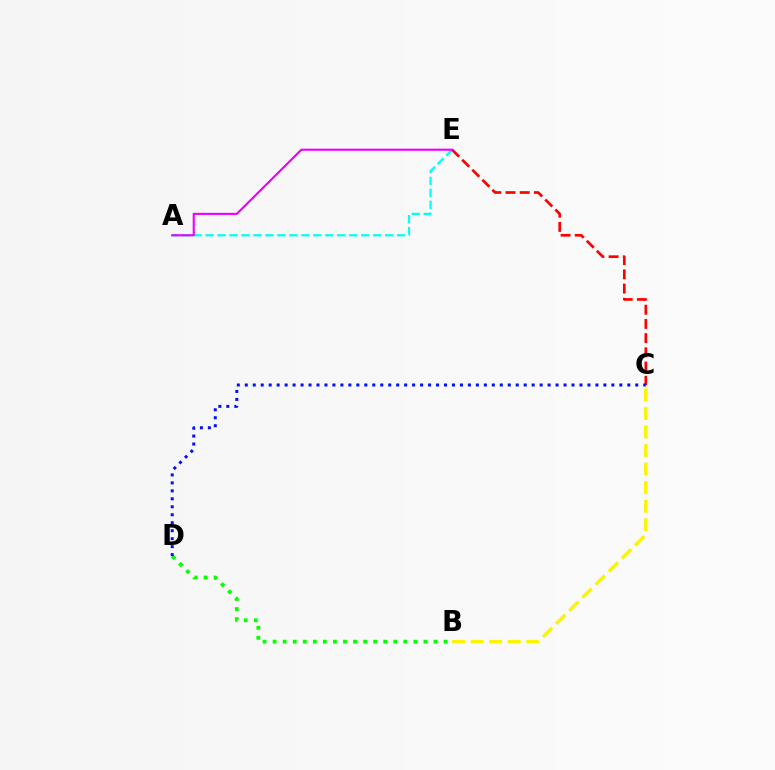{('A', 'E'): [{'color': '#00fff6', 'line_style': 'dashed', 'thickness': 1.63}, {'color': '#ee00ff', 'line_style': 'solid', 'thickness': 1.53}], ('B', 'D'): [{'color': '#08ff00', 'line_style': 'dotted', 'thickness': 2.73}], ('C', 'E'): [{'color': '#ff0000', 'line_style': 'dashed', 'thickness': 1.93}], ('C', 'D'): [{'color': '#0010ff', 'line_style': 'dotted', 'thickness': 2.17}], ('B', 'C'): [{'color': '#fcf500', 'line_style': 'dashed', 'thickness': 2.52}]}